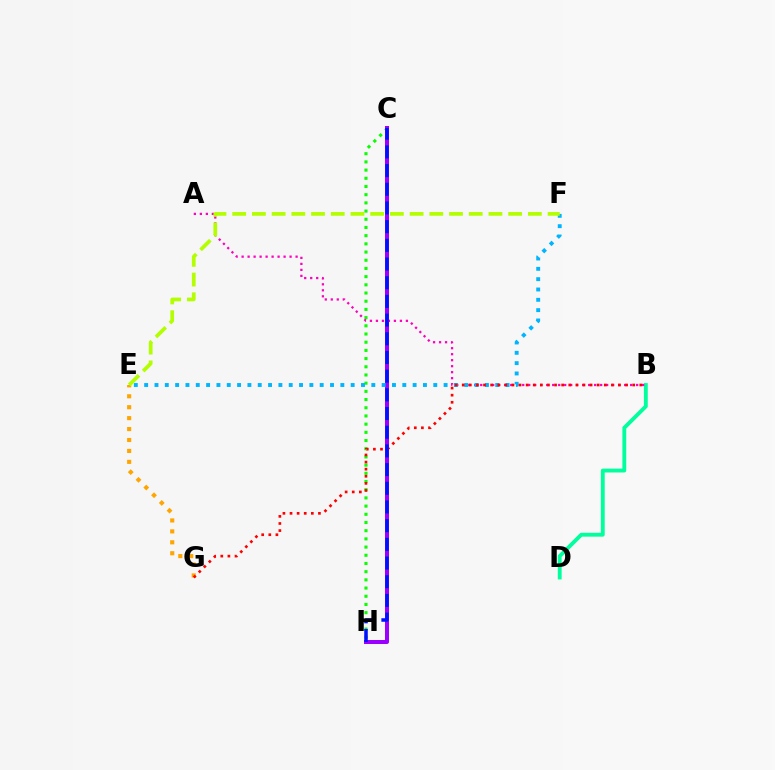{('B', 'D'): [{'color': '#00ff9d', 'line_style': 'solid', 'thickness': 2.76}], ('C', 'H'): [{'color': '#08ff00', 'line_style': 'dotted', 'thickness': 2.23}, {'color': '#9b00ff', 'line_style': 'solid', 'thickness': 2.87}, {'color': '#0010ff', 'line_style': 'dashed', 'thickness': 2.54}], ('A', 'B'): [{'color': '#ff00bd', 'line_style': 'dotted', 'thickness': 1.63}], ('E', 'G'): [{'color': '#ffa500', 'line_style': 'dotted', 'thickness': 2.97}], ('E', 'F'): [{'color': '#00b5ff', 'line_style': 'dotted', 'thickness': 2.81}, {'color': '#b3ff00', 'line_style': 'dashed', 'thickness': 2.68}], ('B', 'G'): [{'color': '#ff0000', 'line_style': 'dotted', 'thickness': 1.93}]}